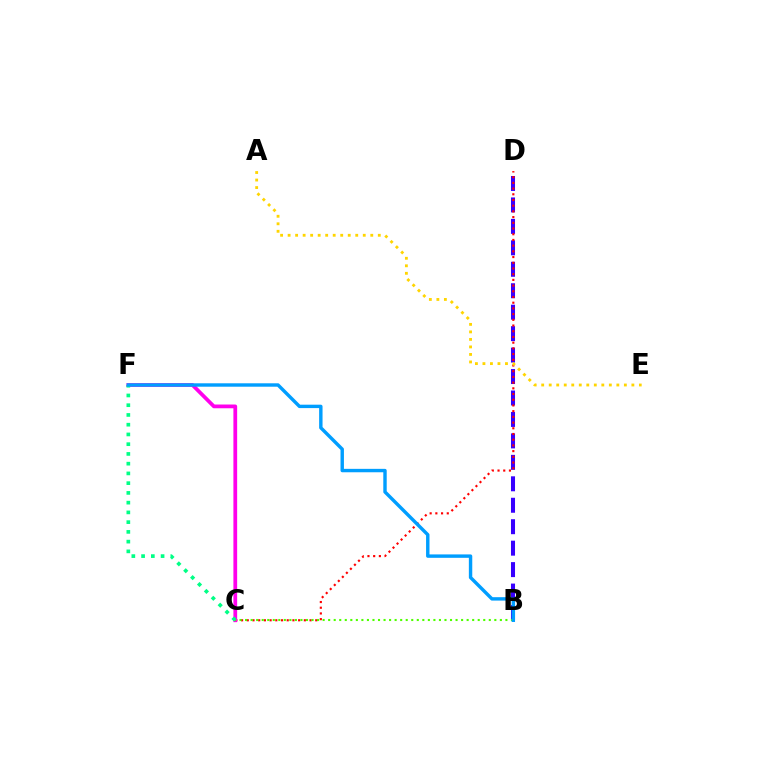{('B', 'D'): [{'color': '#3700ff', 'line_style': 'dashed', 'thickness': 2.91}], ('C', 'D'): [{'color': '#ff0000', 'line_style': 'dotted', 'thickness': 1.55}], ('A', 'E'): [{'color': '#ffd500', 'line_style': 'dotted', 'thickness': 2.04}], ('C', 'F'): [{'color': '#ff00ed', 'line_style': 'solid', 'thickness': 2.7}, {'color': '#00ff86', 'line_style': 'dotted', 'thickness': 2.65}], ('B', 'C'): [{'color': '#4fff00', 'line_style': 'dotted', 'thickness': 1.5}], ('B', 'F'): [{'color': '#009eff', 'line_style': 'solid', 'thickness': 2.46}]}